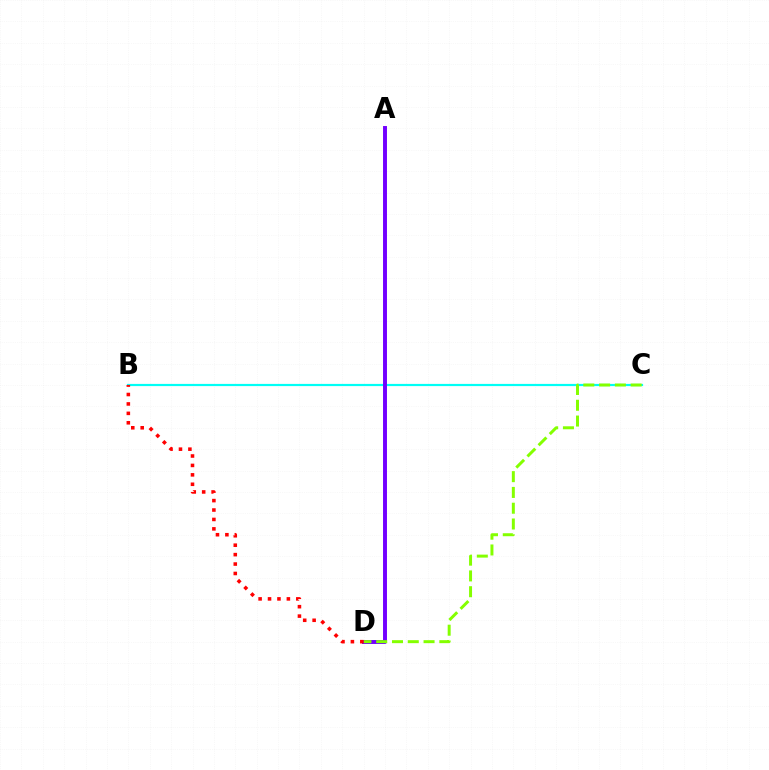{('B', 'C'): [{'color': '#00fff6', 'line_style': 'solid', 'thickness': 1.58}], ('A', 'D'): [{'color': '#7200ff', 'line_style': 'solid', 'thickness': 2.84}], ('C', 'D'): [{'color': '#84ff00', 'line_style': 'dashed', 'thickness': 2.14}], ('B', 'D'): [{'color': '#ff0000', 'line_style': 'dotted', 'thickness': 2.56}]}